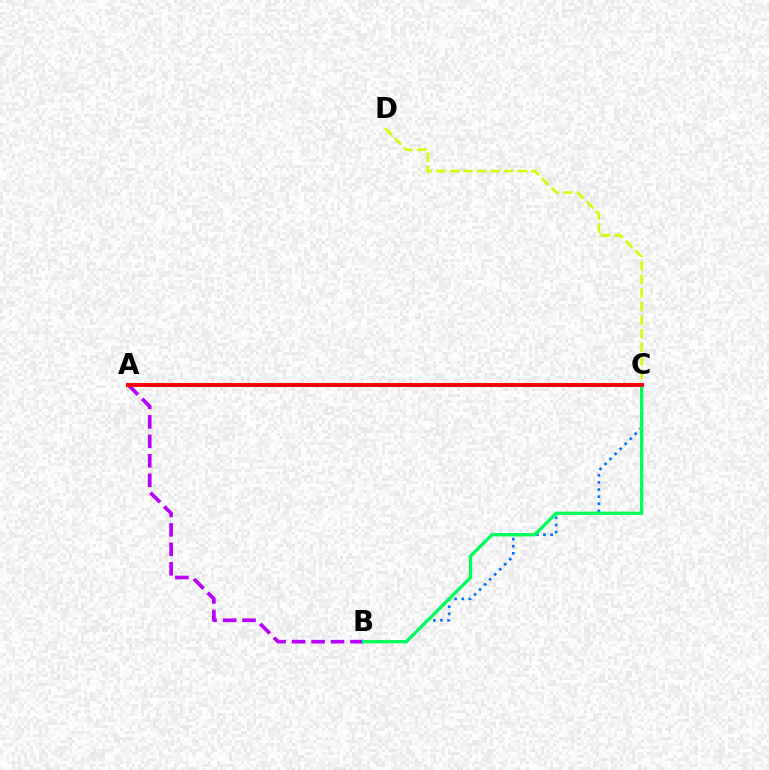{('A', 'B'): [{'color': '#b900ff', 'line_style': 'dashed', 'thickness': 2.65}], ('C', 'D'): [{'color': '#d1ff00', 'line_style': 'dashed', 'thickness': 1.84}], ('B', 'C'): [{'color': '#0074ff', 'line_style': 'dotted', 'thickness': 1.93}, {'color': '#00ff5c', 'line_style': 'solid', 'thickness': 2.42}], ('A', 'C'): [{'color': '#ff0000', 'line_style': 'solid', 'thickness': 2.81}]}